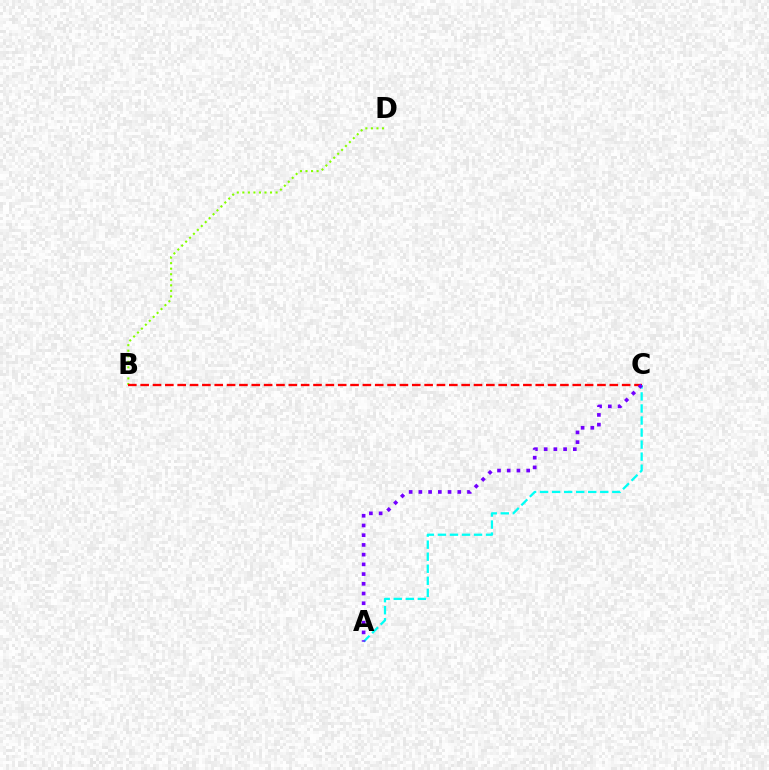{('B', 'D'): [{'color': '#84ff00', 'line_style': 'dotted', 'thickness': 1.51}], ('B', 'C'): [{'color': '#ff0000', 'line_style': 'dashed', 'thickness': 1.68}], ('A', 'C'): [{'color': '#00fff6', 'line_style': 'dashed', 'thickness': 1.64}, {'color': '#7200ff', 'line_style': 'dotted', 'thickness': 2.64}]}